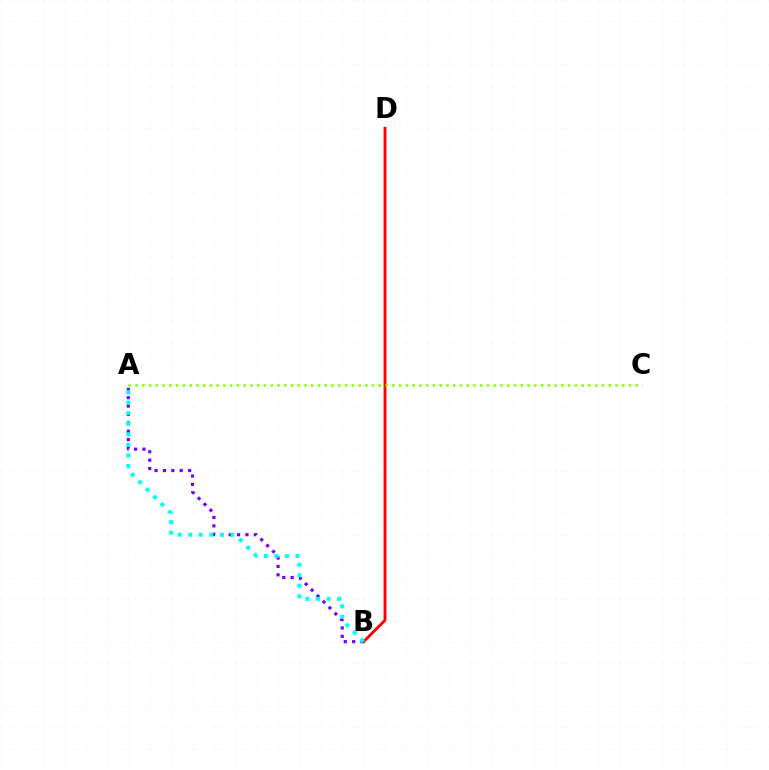{('A', 'B'): [{'color': '#7200ff', 'line_style': 'dotted', 'thickness': 2.28}, {'color': '#00fff6', 'line_style': 'dotted', 'thickness': 2.87}], ('B', 'D'): [{'color': '#ff0000', 'line_style': 'solid', 'thickness': 2.06}], ('A', 'C'): [{'color': '#84ff00', 'line_style': 'dotted', 'thickness': 1.84}]}